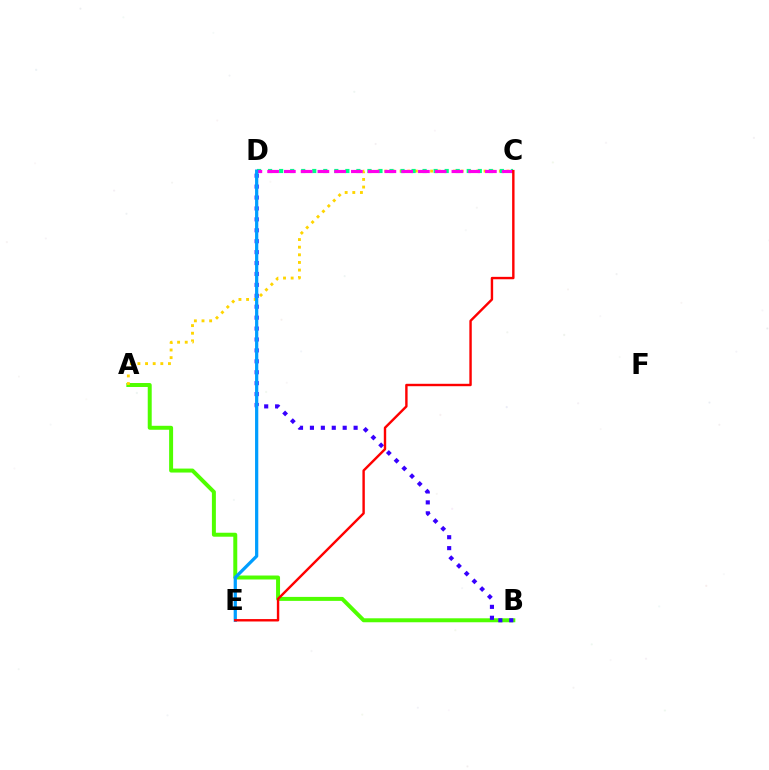{('A', 'B'): [{'color': '#4fff00', 'line_style': 'solid', 'thickness': 2.86}], ('A', 'C'): [{'color': '#ffd500', 'line_style': 'dotted', 'thickness': 2.07}], ('C', 'D'): [{'color': '#00ff86', 'line_style': 'dotted', 'thickness': 3.0}, {'color': '#ff00ed', 'line_style': 'dashed', 'thickness': 2.28}], ('B', 'D'): [{'color': '#3700ff', 'line_style': 'dotted', 'thickness': 2.97}], ('D', 'E'): [{'color': '#009eff', 'line_style': 'solid', 'thickness': 2.33}], ('C', 'E'): [{'color': '#ff0000', 'line_style': 'solid', 'thickness': 1.73}]}